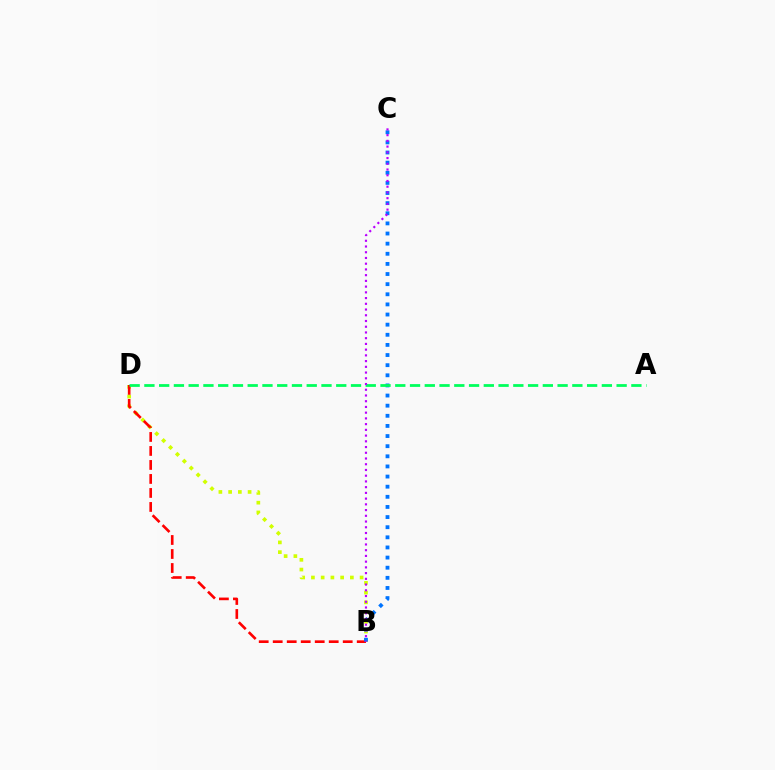{('B', 'D'): [{'color': '#d1ff00', 'line_style': 'dotted', 'thickness': 2.65}, {'color': '#ff0000', 'line_style': 'dashed', 'thickness': 1.9}], ('B', 'C'): [{'color': '#0074ff', 'line_style': 'dotted', 'thickness': 2.75}, {'color': '#b900ff', 'line_style': 'dotted', 'thickness': 1.56}], ('A', 'D'): [{'color': '#00ff5c', 'line_style': 'dashed', 'thickness': 2.0}]}